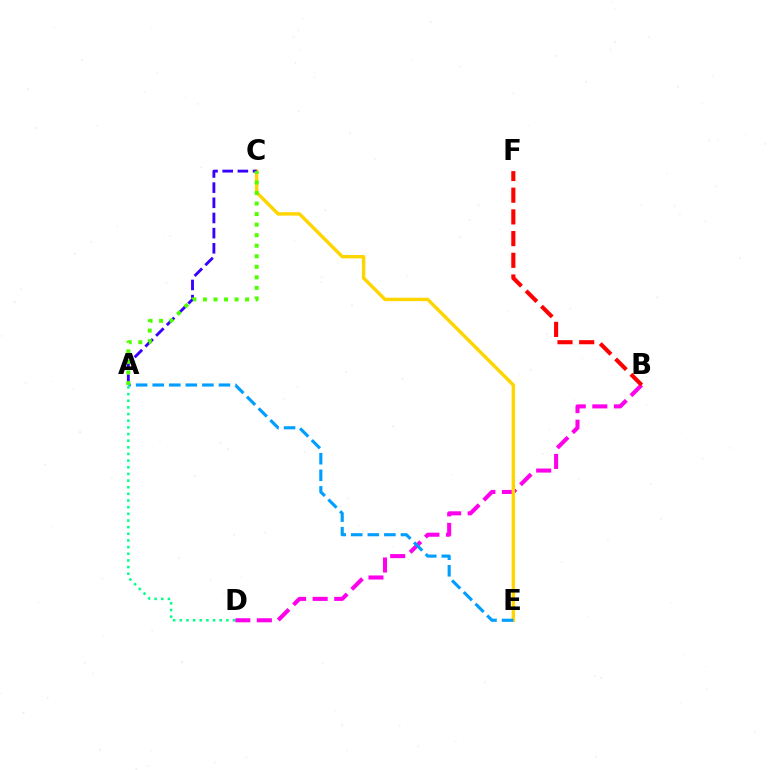{('B', 'D'): [{'color': '#ff00ed', 'line_style': 'dashed', 'thickness': 2.93}], ('C', 'E'): [{'color': '#ffd500', 'line_style': 'solid', 'thickness': 2.46}], ('A', 'C'): [{'color': '#3700ff', 'line_style': 'dashed', 'thickness': 2.06}, {'color': '#4fff00', 'line_style': 'dotted', 'thickness': 2.87}], ('A', 'E'): [{'color': '#009eff', 'line_style': 'dashed', 'thickness': 2.25}], ('A', 'D'): [{'color': '#00ff86', 'line_style': 'dotted', 'thickness': 1.81}], ('B', 'F'): [{'color': '#ff0000', 'line_style': 'dashed', 'thickness': 2.95}]}